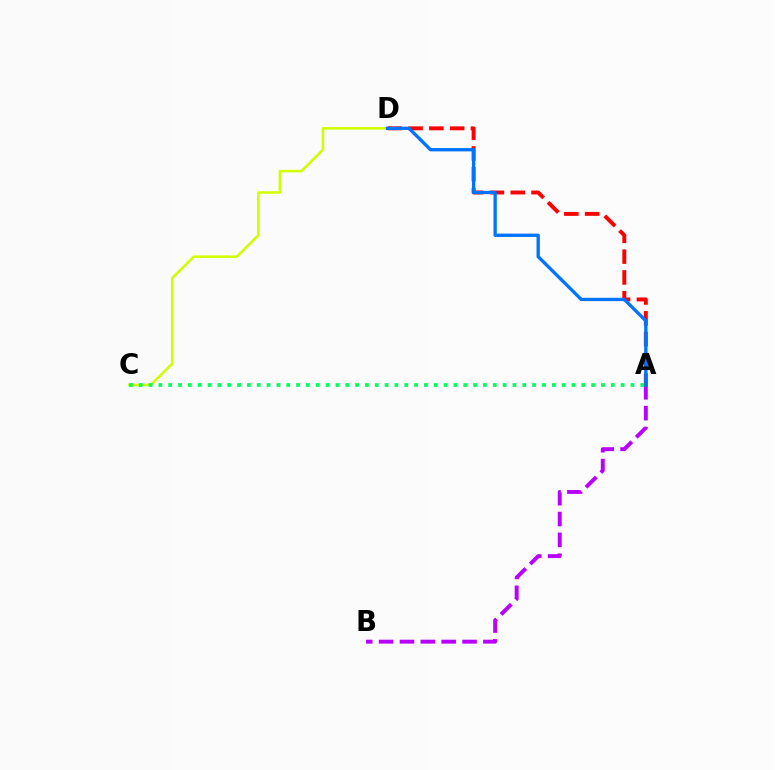{('C', 'D'): [{'color': '#d1ff00', 'line_style': 'solid', 'thickness': 1.83}], ('A', 'D'): [{'color': '#ff0000', 'line_style': 'dashed', 'thickness': 2.82}, {'color': '#0074ff', 'line_style': 'solid', 'thickness': 2.39}], ('A', 'B'): [{'color': '#b900ff', 'line_style': 'dashed', 'thickness': 2.83}], ('A', 'C'): [{'color': '#00ff5c', 'line_style': 'dotted', 'thickness': 2.67}]}